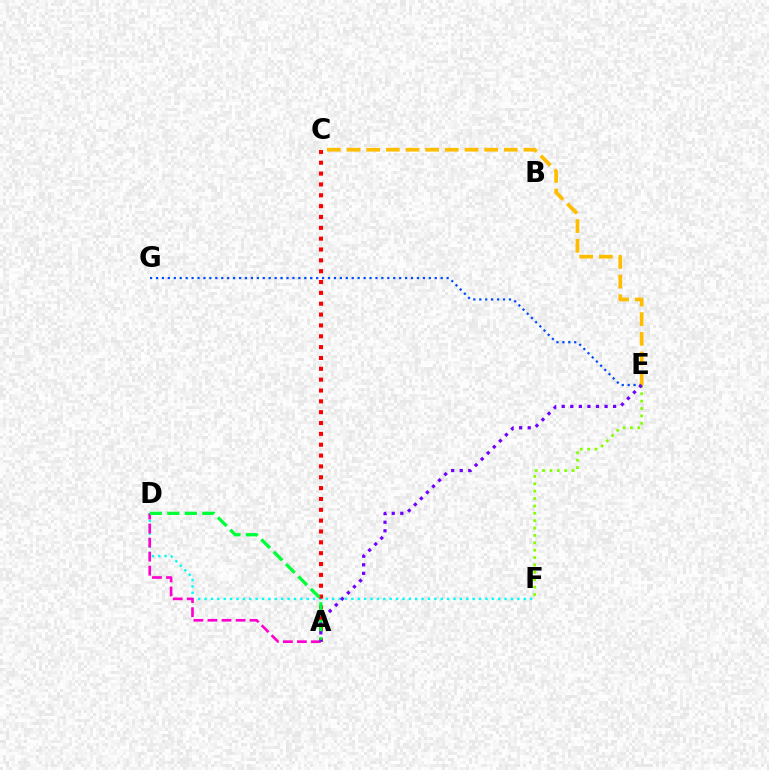{('E', 'G'): [{'color': '#004bff', 'line_style': 'dotted', 'thickness': 1.61}], ('D', 'F'): [{'color': '#00fff6', 'line_style': 'dotted', 'thickness': 1.73}], ('A', 'C'): [{'color': '#ff0000', 'line_style': 'dotted', 'thickness': 2.95}], ('A', 'D'): [{'color': '#ff00cf', 'line_style': 'dashed', 'thickness': 1.91}, {'color': '#00ff39', 'line_style': 'dashed', 'thickness': 2.38}], ('E', 'F'): [{'color': '#84ff00', 'line_style': 'dotted', 'thickness': 2.0}], ('C', 'E'): [{'color': '#ffbd00', 'line_style': 'dashed', 'thickness': 2.67}], ('A', 'E'): [{'color': '#7200ff', 'line_style': 'dotted', 'thickness': 2.33}]}